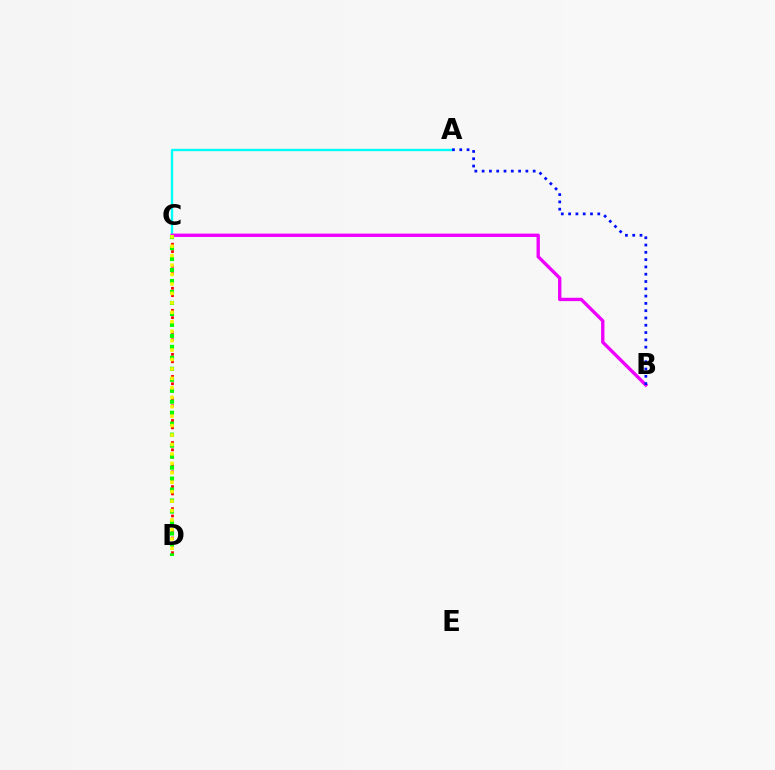{('C', 'D'): [{'color': '#ff0000', 'line_style': 'dotted', 'thickness': 2.0}, {'color': '#08ff00', 'line_style': 'dotted', 'thickness': 2.98}, {'color': '#fcf500', 'line_style': 'dotted', 'thickness': 2.57}], ('A', 'C'): [{'color': '#00fff6', 'line_style': 'solid', 'thickness': 1.7}], ('B', 'C'): [{'color': '#ee00ff', 'line_style': 'solid', 'thickness': 2.41}], ('A', 'B'): [{'color': '#0010ff', 'line_style': 'dotted', 'thickness': 1.98}]}